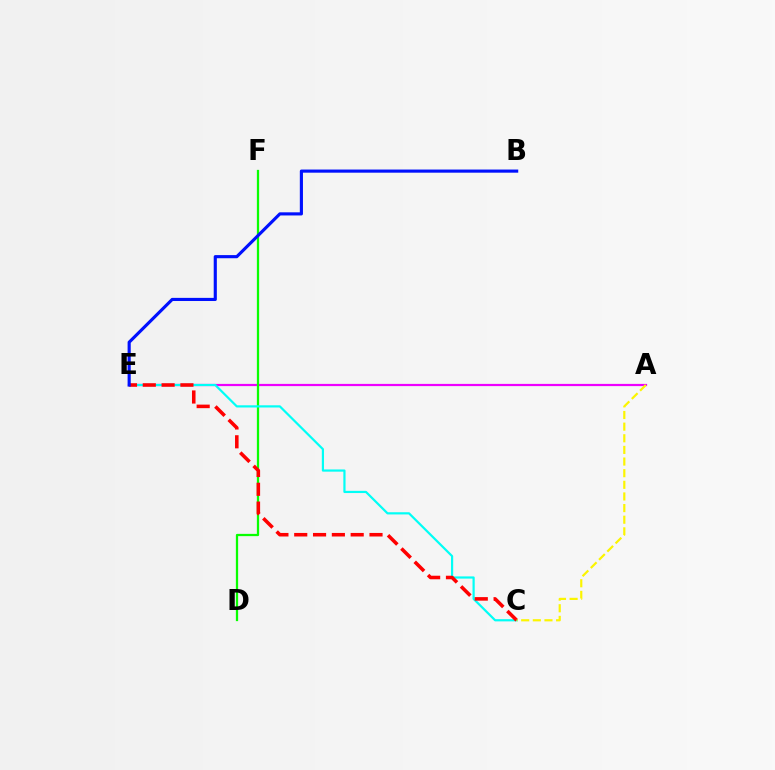{('A', 'E'): [{'color': '#ee00ff', 'line_style': 'solid', 'thickness': 1.59}], ('D', 'F'): [{'color': '#08ff00', 'line_style': 'solid', 'thickness': 1.63}], ('C', 'E'): [{'color': '#00fff6', 'line_style': 'solid', 'thickness': 1.58}, {'color': '#ff0000', 'line_style': 'dashed', 'thickness': 2.56}], ('B', 'E'): [{'color': '#0010ff', 'line_style': 'solid', 'thickness': 2.26}], ('A', 'C'): [{'color': '#fcf500', 'line_style': 'dashed', 'thickness': 1.58}]}